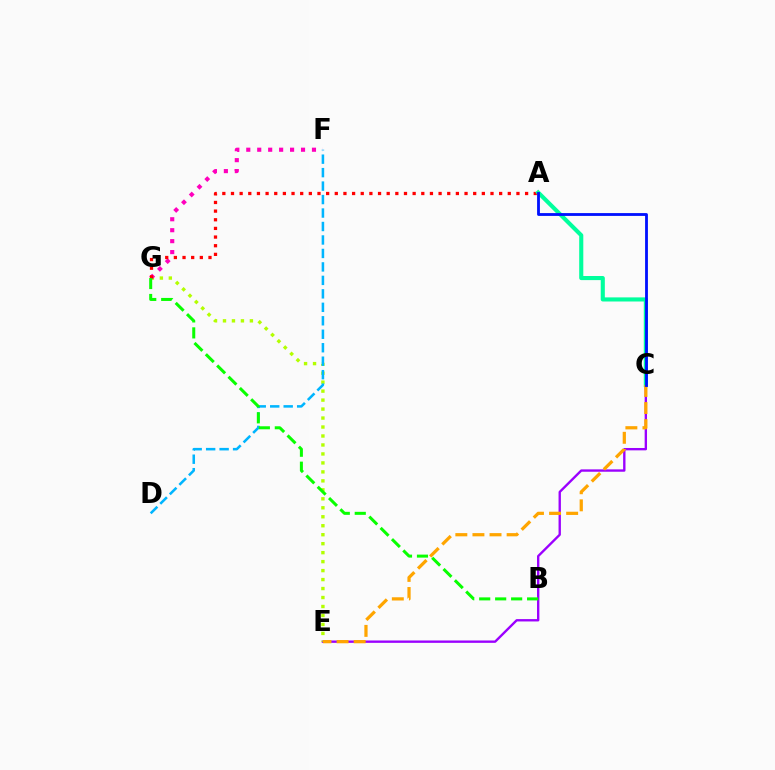{('C', 'E'): [{'color': '#9b00ff', 'line_style': 'solid', 'thickness': 1.7}, {'color': '#ffa500', 'line_style': 'dashed', 'thickness': 2.32}], ('E', 'G'): [{'color': '#b3ff00', 'line_style': 'dotted', 'thickness': 2.44}], ('F', 'G'): [{'color': '#ff00bd', 'line_style': 'dotted', 'thickness': 2.97}], ('A', 'G'): [{'color': '#ff0000', 'line_style': 'dotted', 'thickness': 2.35}], ('A', 'C'): [{'color': '#00ff9d', 'line_style': 'solid', 'thickness': 2.96}, {'color': '#0010ff', 'line_style': 'solid', 'thickness': 2.03}], ('D', 'F'): [{'color': '#00b5ff', 'line_style': 'dashed', 'thickness': 1.83}], ('B', 'G'): [{'color': '#08ff00', 'line_style': 'dashed', 'thickness': 2.17}]}